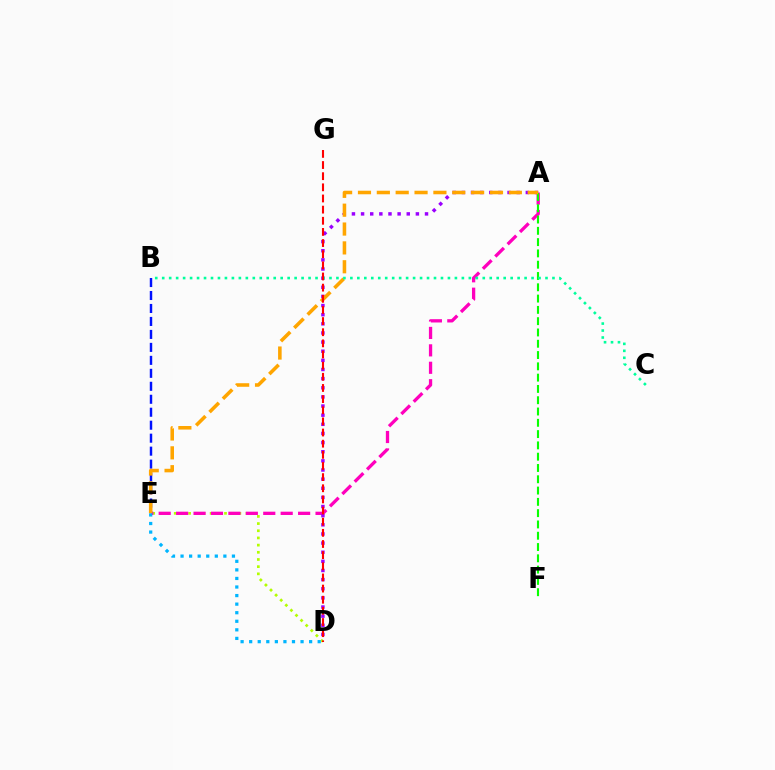{('D', 'E'): [{'color': '#b3ff00', 'line_style': 'dotted', 'thickness': 1.95}, {'color': '#00b5ff', 'line_style': 'dotted', 'thickness': 2.33}], ('A', 'E'): [{'color': '#ff00bd', 'line_style': 'dashed', 'thickness': 2.37}, {'color': '#ffa500', 'line_style': 'dashed', 'thickness': 2.56}], ('A', 'D'): [{'color': '#9b00ff', 'line_style': 'dotted', 'thickness': 2.48}], ('A', 'F'): [{'color': '#08ff00', 'line_style': 'dashed', 'thickness': 1.53}], ('B', 'E'): [{'color': '#0010ff', 'line_style': 'dashed', 'thickness': 1.76}], ('B', 'C'): [{'color': '#00ff9d', 'line_style': 'dotted', 'thickness': 1.89}], ('D', 'G'): [{'color': '#ff0000', 'line_style': 'dashed', 'thickness': 1.51}]}